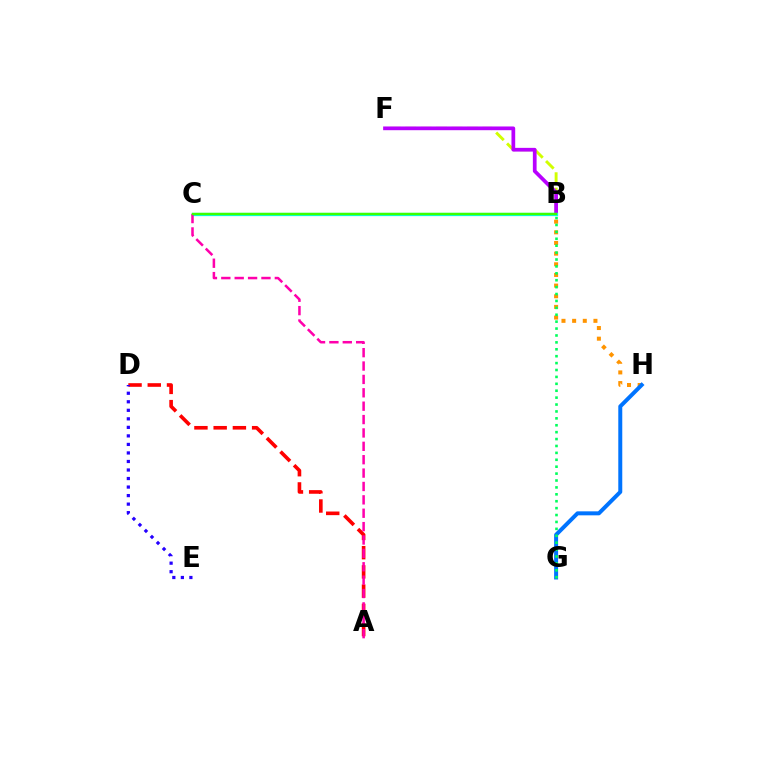{('B', 'H'): [{'color': '#ff9400', 'line_style': 'dotted', 'thickness': 2.89}], ('G', 'H'): [{'color': '#0074ff', 'line_style': 'solid', 'thickness': 2.87}], ('B', 'F'): [{'color': '#d1ff00', 'line_style': 'dashed', 'thickness': 2.1}, {'color': '#b900ff', 'line_style': 'solid', 'thickness': 2.68}], ('B', 'G'): [{'color': '#00ff5c', 'line_style': 'dotted', 'thickness': 1.88}], ('A', 'D'): [{'color': '#ff0000', 'line_style': 'dashed', 'thickness': 2.61}], ('B', 'C'): [{'color': '#00fff6', 'line_style': 'solid', 'thickness': 2.35}, {'color': '#3dff00', 'line_style': 'solid', 'thickness': 1.72}], ('A', 'C'): [{'color': '#ff00ac', 'line_style': 'dashed', 'thickness': 1.82}], ('D', 'E'): [{'color': '#2500ff', 'line_style': 'dotted', 'thickness': 2.32}]}